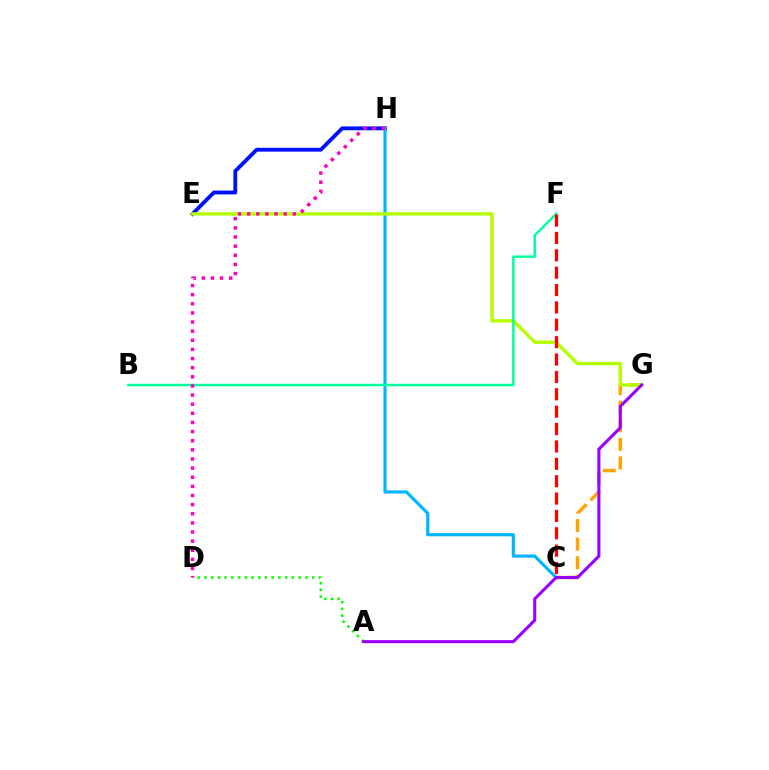{('A', 'D'): [{'color': '#08ff00', 'line_style': 'dotted', 'thickness': 1.83}], ('E', 'H'): [{'color': '#0010ff', 'line_style': 'solid', 'thickness': 2.77}], ('C', 'H'): [{'color': '#00b5ff', 'line_style': 'solid', 'thickness': 2.28}], ('C', 'G'): [{'color': '#ffa500', 'line_style': 'dashed', 'thickness': 2.52}], ('E', 'G'): [{'color': '#b3ff00', 'line_style': 'solid', 'thickness': 2.42}], ('B', 'F'): [{'color': '#00ff9d', 'line_style': 'solid', 'thickness': 1.77}], ('C', 'F'): [{'color': '#ff0000', 'line_style': 'dashed', 'thickness': 2.36}], ('A', 'G'): [{'color': '#9b00ff', 'line_style': 'solid', 'thickness': 2.2}], ('D', 'H'): [{'color': '#ff00bd', 'line_style': 'dotted', 'thickness': 2.48}]}